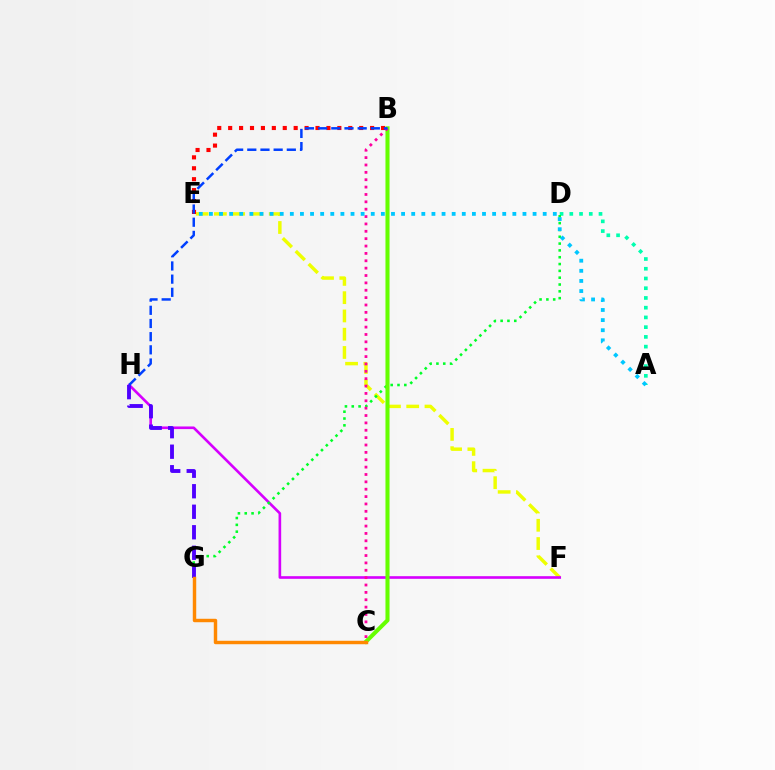{('A', 'D'): [{'color': '#00ffaf', 'line_style': 'dotted', 'thickness': 2.65}], ('E', 'F'): [{'color': '#eeff00', 'line_style': 'dashed', 'thickness': 2.48}], ('F', 'H'): [{'color': '#d600ff', 'line_style': 'solid', 'thickness': 1.9}], ('D', 'G'): [{'color': '#00ff27', 'line_style': 'dotted', 'thickness': 1.85}], ('B', 'E'): [{'color': '#ff0000', 'line_style': 'dotted', 'thickness': 2.97}], ('B', 'C'): [{'color': '#66ff00', 'line_style': 'solid', 'thickness': 2.93}, {'color': '#ff00a0', 'line_style': 'dotted', 'thickness': 2.0}], ('G', 'H'): [{'color': '#4f00ff', 'line_style': 'dashed', 'thickness': 2.79}], ('A', 'E'): [{'color': '#00c7ff', 'line_style': 'dotted', 'thickness': 2.75}], ('C', 'G'): [{'color': '#ff8800', 'line_style': 'solid', 'thickness': 2.47}], ('B', 'H'): [{'color': '#003fff', 'line_style': 'dashed', 'thickness': 1.79}]}